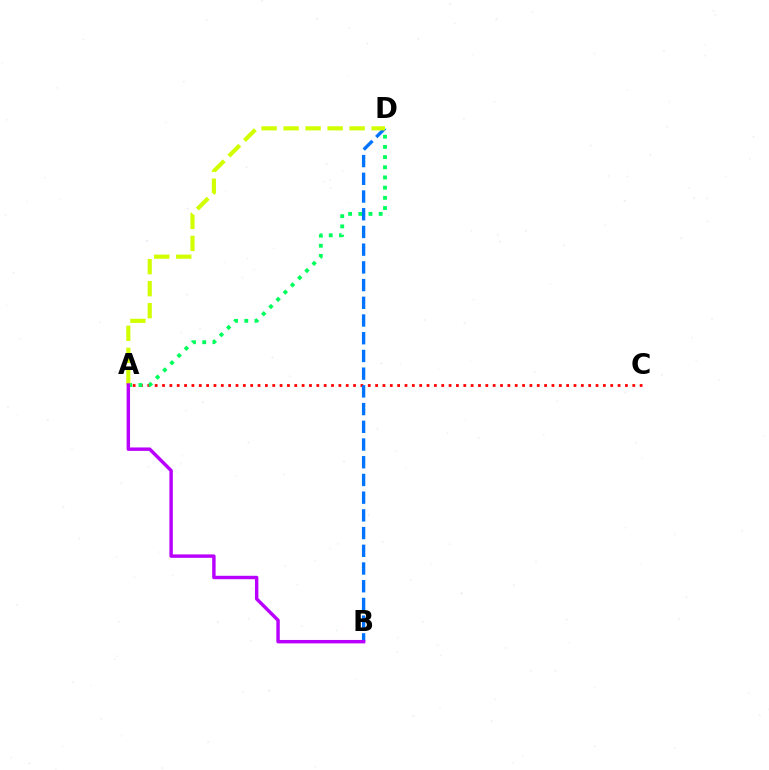{('A', 'C'): [{'color': '#ff0000', 'line_style': 'dotted', 'thickness': 2.0}], ('A', 'D'): [{'color': '#00ff5c', 'line_style': 'dotted', 'thickness': 2.77}, {'color': '#d1ff00', 'line_style': 'dashed', 'thickness': 2.99}], ('B', 'D'): [{'color': '#0074ff', 'line_style': 'dashed', 'thickness': 2.41}], ('A', 'B'): [{'color': '#b900ff', 'line_style': 'solid', 'thickness': 2.47}]}